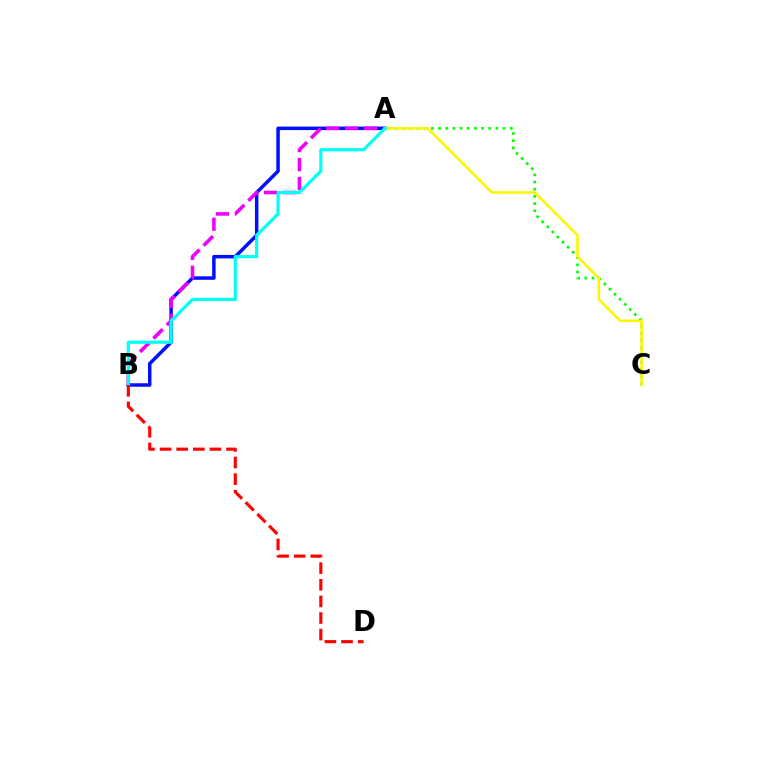{('A', 'C'): [{'color': '#08ff00', 'line_style': 'dotted', 'thickness': 1.95}, {'color': '#fcf500', 'line_style': 'solid', 'thickness': 1.85}], ('A', 'B'): [{'color': '#0010ff', 'line_style': 'solid', 'thickness': 2.52}, {'color': '#ee00ff', 'line_style': 'dashed', 'thickness': 2.58}, {'color': '#00fff6', 'line_style': 'solid', 'thickness': 2.3}], ('B', 'D'): [{'color': '#ff0000', 'line_style': 'dashed', 'thickness': 2.26}]}